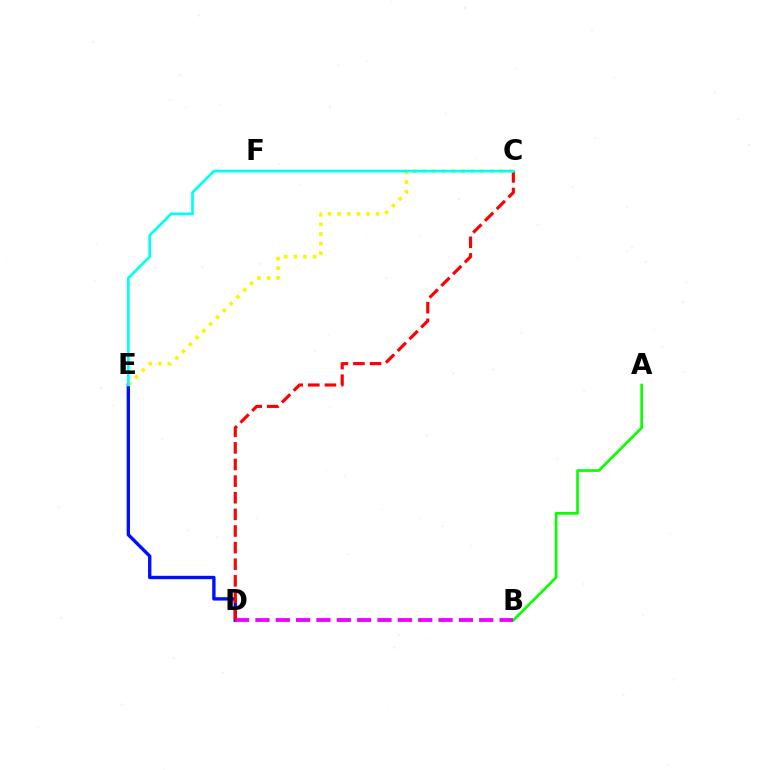{('D', 'E'): [{'color': '#0010ff', 'line_style': 'solid', 'thickness': 2.43}], ('A', 'B'): [{'color': '#08ff00', 'line_style': 'solid', 'thickness': 1.92}], ('B', 'D'): [{'color': '#ee00ff', 'line_style': 'dashed', 'thickness': 2.76}], ('C', 'D'): [{'color': '#ff0000', 'line_style': 'dashed', 'thickness': 2.26}], ('C', 'E'): [{'color': '#fcf500', 'line_style': 'dotted', 'thickness': 2.61}, {'color': '#00fff6', 'line_style': 'solid', 'thickness': 1.93}]}